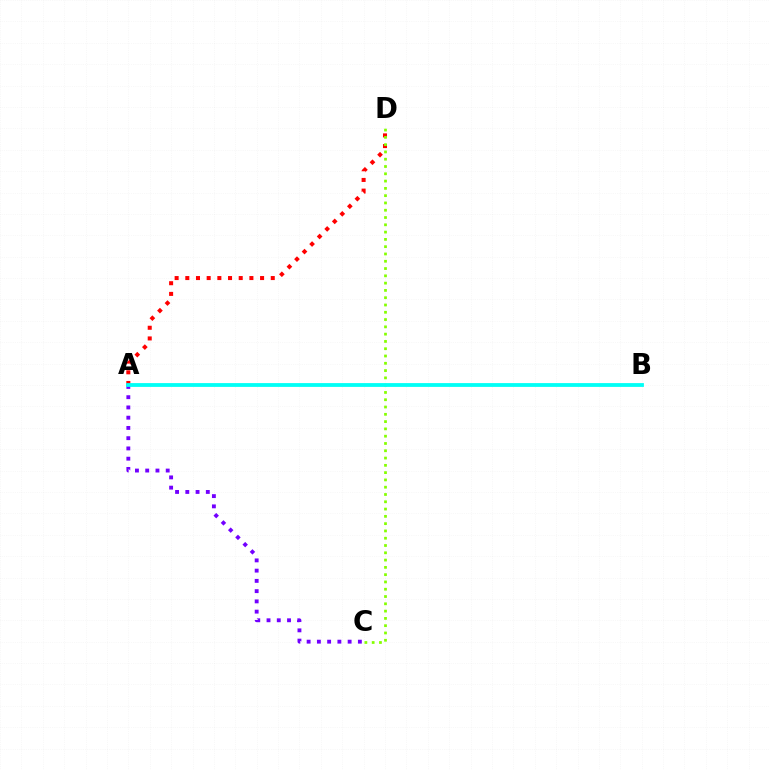{('A', 'D'): [{'color': '#ff0000', 'line_style': 'dotted', 'thickness': 2.9}], ('A', 'C'): [{'color': '#7200ff', 'line_style': 'dotted', 'thickness': 2.78}], ('C', 'D'): [{'color': '#84ff00', 'line_style': 'dotted', 'thickness': 1.98}], ('A', 'B'): [{'color': '#00fff6', 'line_style': 'solid', 'thickness': 2.74}]}